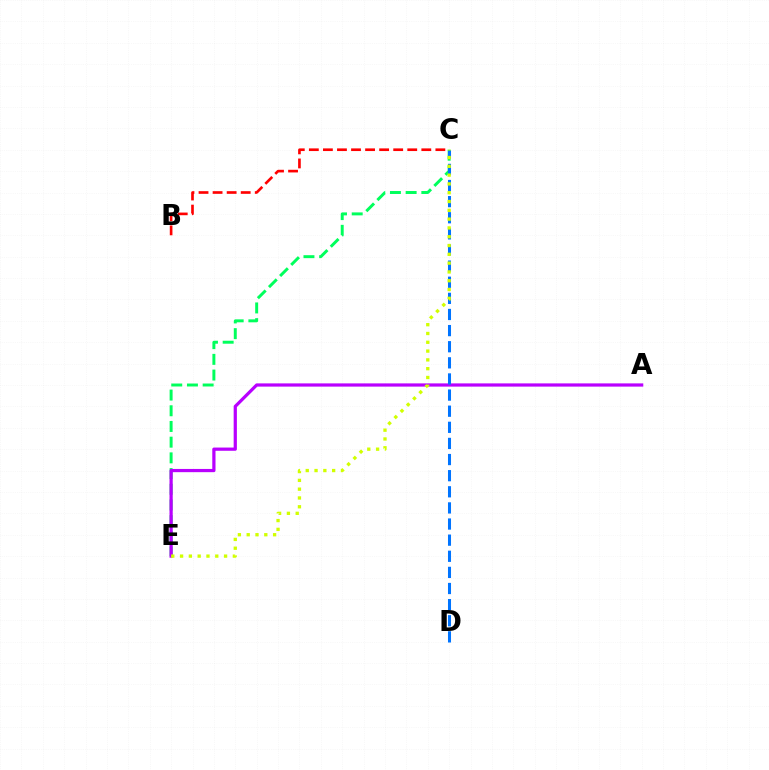{('C', 'E'): [{'color': '#00ff5c', 'line_style': 'dashed', 'thickness': 2.13}, {'color': '#d1ff00', 'line_style': 'dotted', 'thickness': 2.39}], ('A', 'E'): [{'color': '#b900ff', 'line_style': 'solid', 'thickness': 2.32}], ('C', 'D'): [{'color': '#0074ff', 'line_style': 'dashed', 'thickness': 2.19}], ('B', 'C'): [{'color': '#ff0000', 'line_style': 'dashed', 'thickness': 1.91}]}